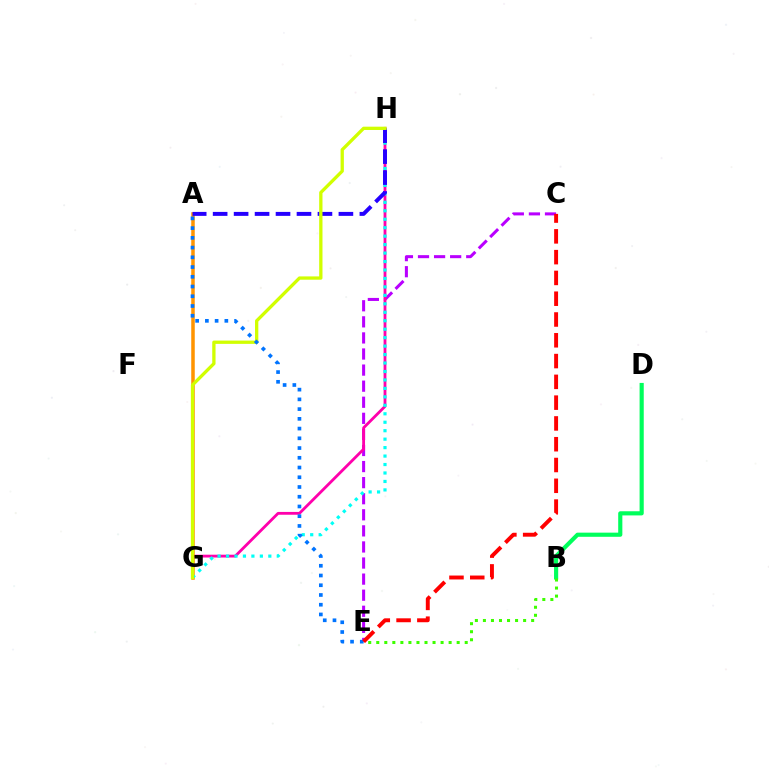{('C', 'E'): [{'color': '#b900ff', 'line_style': 'dashed', 'thickness': 2.18}, {'color': '#ff0000', 'line_style': 'dashed', 'thickness': 2.82}], ('G', 'H'): [{'color': '#ff00ac', 'line_style': 'solid', 'thickness': 2.03}, {'color': '#00fff6', 'line_style': 'dotted', 'thickness': 2.3}, {'color': '#d1ff00', 'line_style': 'solid', 'thickness': 2.38}], ('A', 'G'): [{'color': '#ff9400', 'line_style': 'solid', 'thickness': 2.53}], ('A', 'H'): [{'color': '#2500ff', 'line_style': 'dashed', 'thickness': 2.85}], ('B', 'D'): [{'color': '#00ff5c', 'line_style': 'solid', 'thickness': 2.99}], ('B', 'E'): [{'color': '#3dff00', 'line_style': 'dotted', 'thickness': 2.18}], ('A', 'E'): [{'color': '#0074ff', 'line_style': 'dotted', 'thickness': 2.65}]}